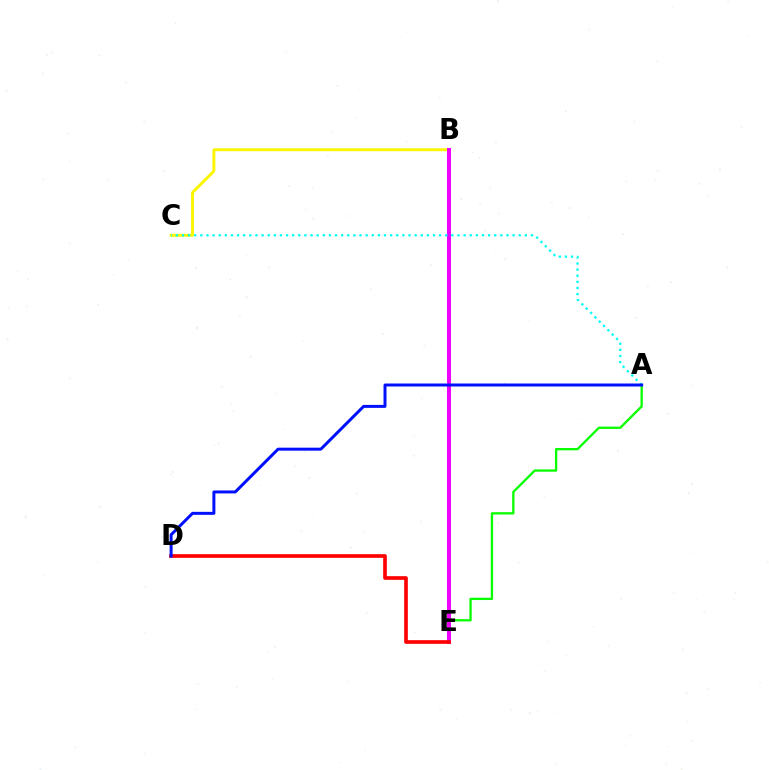{('B', 'C'): [{'color': '#fcf500', 'line_style': 'solid', 'thickness': 2.1}], ('A', 'E'): [{'color': '#08ff00', 'line_style': 'solid', 'thickness': 1.66}], ('B', 'E'): [{'color': '#ee00ff', 'line_style': 'solid', 'thickness': 2.9}], ('D', 'E'): [{'color': '#ff0000', 'line_style': 'solid', 'thickness': 2.65}], ('A', 'C'): [{'color': '#00fff6', 'line_style': 'dotted', 'thickness': 1.66}], ('A', 'D'): [{'color': '#0010ff', 'line_style': 'solid', 'thickness': 2.15}]}